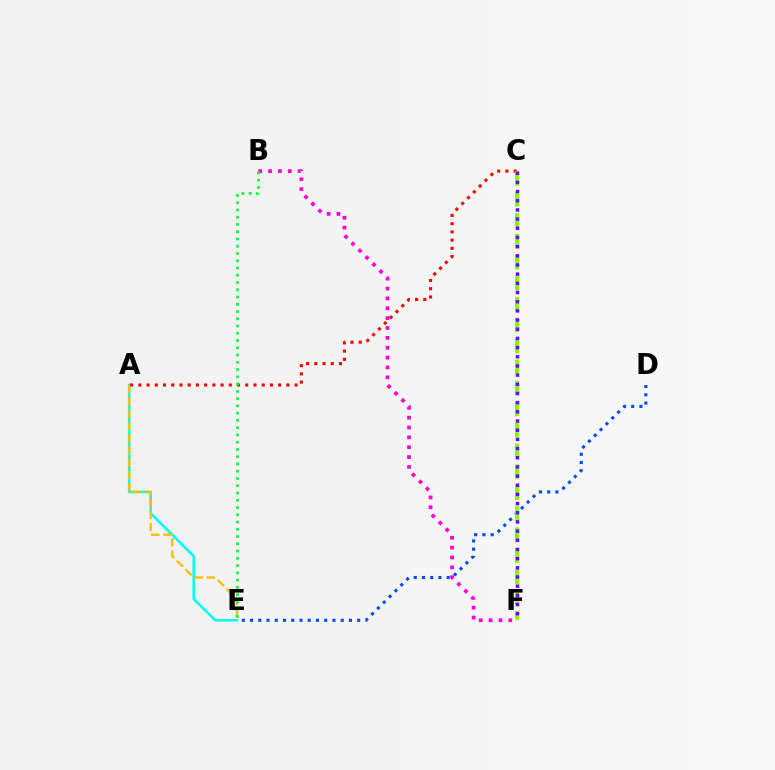{('A', 'E'): [{'color': '#00fff6', 'line_style': 'solid', 'thickness': 1.86}, {'color': '#ffbd00', 'line_style': 'dashed', 'thickness': 1.67}], ('D', 'E'): [{'color': '#004bff', 'line_style': 'dotted', 'thickness': 2.24}], ('A', 'C'): [{'color': '#ff0000', 'line_style': 'dotted', 'thickness': 2.23}], ('B', 'F'): [{'color': '#ff00cf', 'line_style': 'dotted', 'thickness': 2.68}], ('C', 'F'): [{'color': '#84ff00', 'line_style': 'dashed', 'thickness': 2.85}, {'color': '#7200ff', 'line_style': 'dotted', 'thickness': 2.49}], ('B', 'E'): [{'color': '#00ff39', 'line_style': 'dotted', 'thickness': 1.97}]}